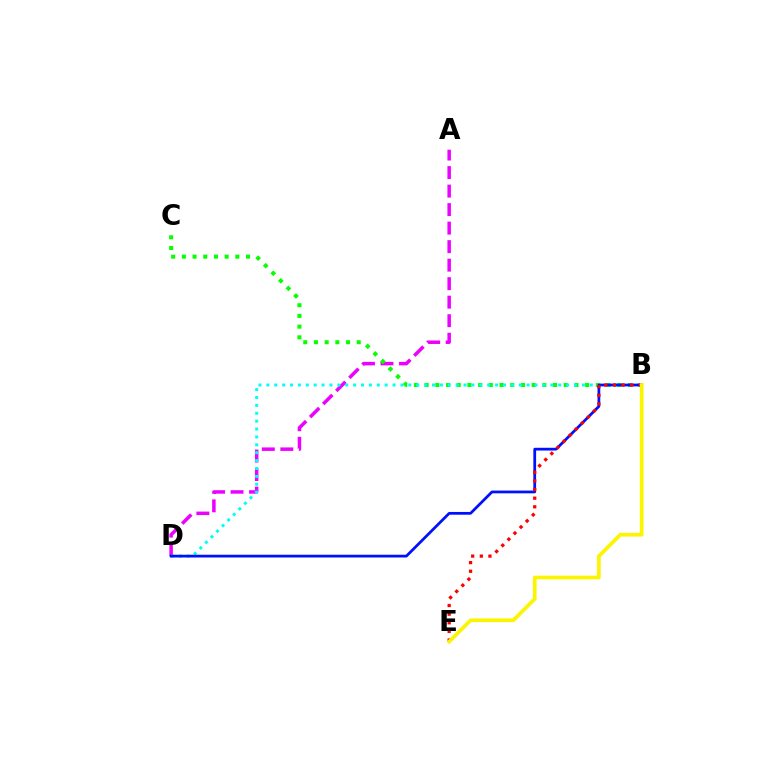{('A', 'D'): [{'color': '#ee00ff', 'line_style': 'dashed', 'thickness': 2.52}], ('B', 'C'): [{'color': '#08ff00', 'line_style': 'dotted', 'thickness': 2.91}], ('B', 'D'): [{'color': '#00fff6', 'line_style': 'dotted', 'thickness': 2.14}, {'color': '#0010ff', 'line_style': 'solid', 'thickness': 1.98}], ('B', 'E'): [{'color': '#ff0000', 'line_style': 'dotted', 'thickness': 2.34}, {'color': '#fcf500', 'line_style': 'solid', 'thickness': 2.66}]}